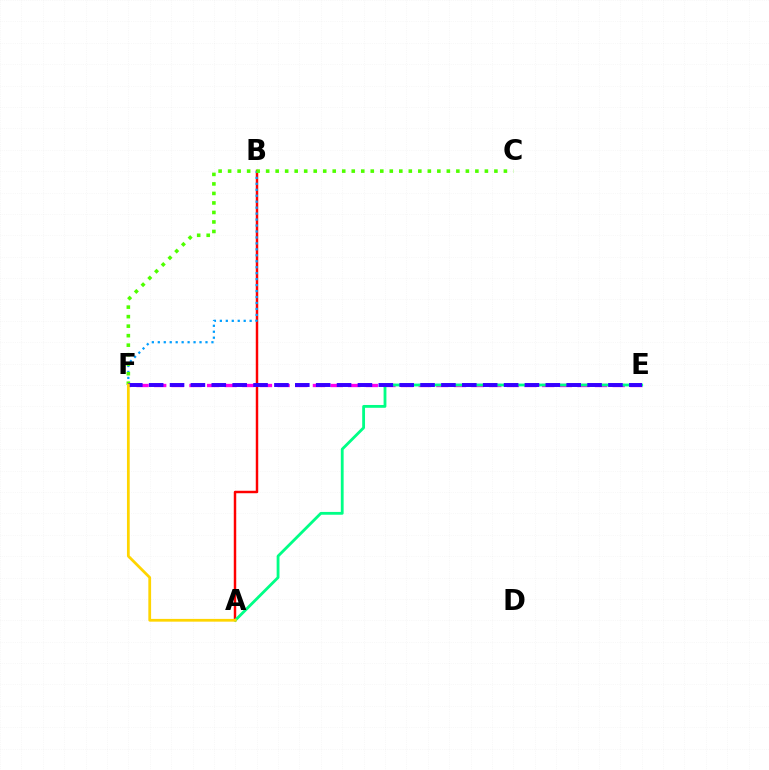{('A', 'B'): [{'color': '#ff0000', 'line_style': 'solid', 'thickness': 1.77}], ('E', 'F'): [{'color': '#ff00ed', 'line_style': 'dashed', 'thickness': 2.4}, {'color': '#3700ff', 'line_style': 'dashed', 'thickness': 2.84}], ('B', 'F'): [{'color': '#009eff', 'line_style': 'dotted', 'thickness': 1.62}], ('C', 'F'): [{'color': '#4fff00', 'line_style': 'dotted', 'thickness': 2.58}], ('A', 'E'): [{'color': '#00ff86', 'line_style': 'solid', 'thickness': 2.03}], ('A', 'F'): [{'color': '#ffd500', 'line_style': 'solid', 'thickness': 1.99}]}